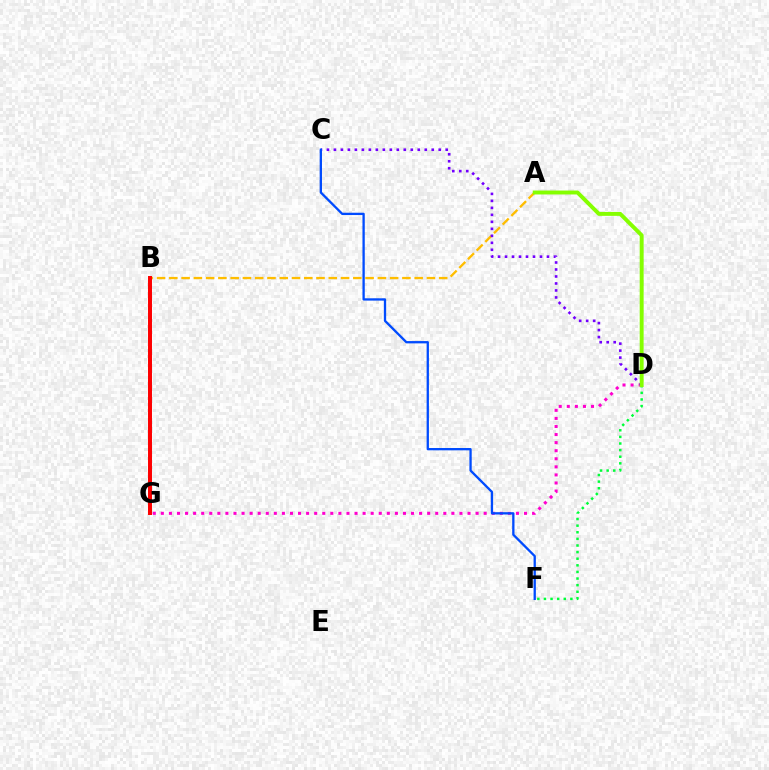{('A', 'B'): [{'color': '#ffbd00', 'line_style': 'dashed', 'thickness': 1.67}], ('B', 'G'): [{'color': '#00fff6', 'line_style': 'dotted', 'thickness': 2.9}, {'color': '#ff0000', 'line_style': 'solid', 'thickness': 2.85}], ('D', 'F'): [{'color': '#00ff39', 'line_style': 'dotted', 'thickness': 1.8}], ('D', 'G'): [{'color': '#ff00cf', 'line_style': 'dotted', 'thickness': 2.19}], ('C', 'D'): [{'color': '#7200ff', 'line_style': 'dotted', 'thickness': 1.9}], ('C', 'F'): [{'color': '#004bff', 'line_style': 'solid', 'thickness': 1.66}], ('A', 'D'): [{'color': '#84ff00', 'line_style': 'solid', 'thickness': 2.83}]}